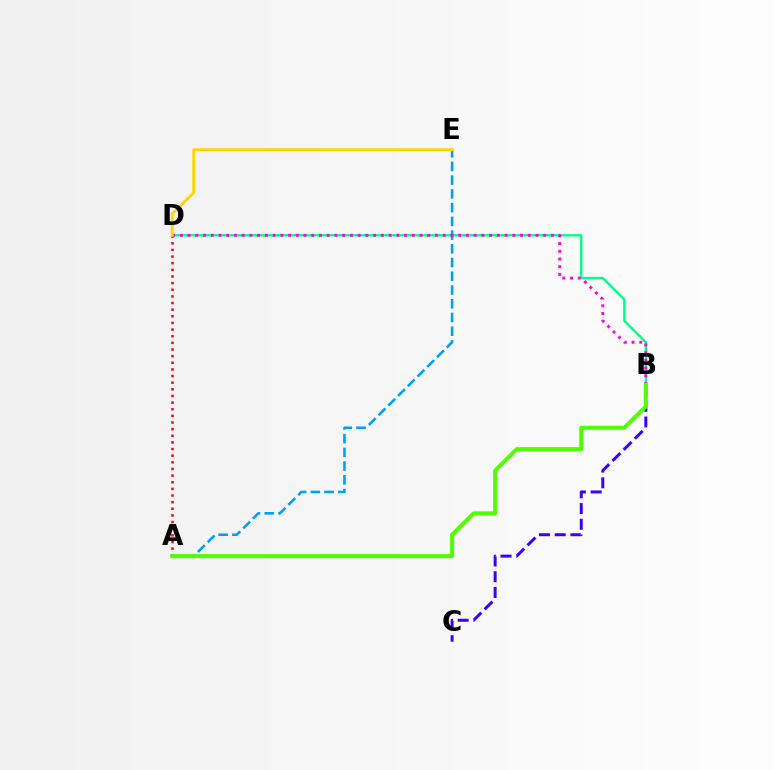{('A', 'D'): [{'color': '#ff0000', 'line_style': 'dotted', 'thickness': 1.8}], ('B', 'D'): [{'color': '#00ff86', 'line_style': 'solid', 'thickness': 1.71}, {'color': '#ff00ed', 'line_style': 'dotted', 'thickness': 2.1}], ('A', 'E'): [{'color': '#009eff', 'line_style': 'dashed', 'thickness': 1.87}], ('B', 'C'): [{'color': '#3700ff', 'line_style': 'dashed', 'thickness': 2.14}], ('A', 'B'): [{'color': '#4fff00', 'line_style': 'solid', 'thickness': 2.88}], ('D', 'E'): [{'color': '#ffd500', 'line_style': 'solid', 'thickness': 2.08}]}